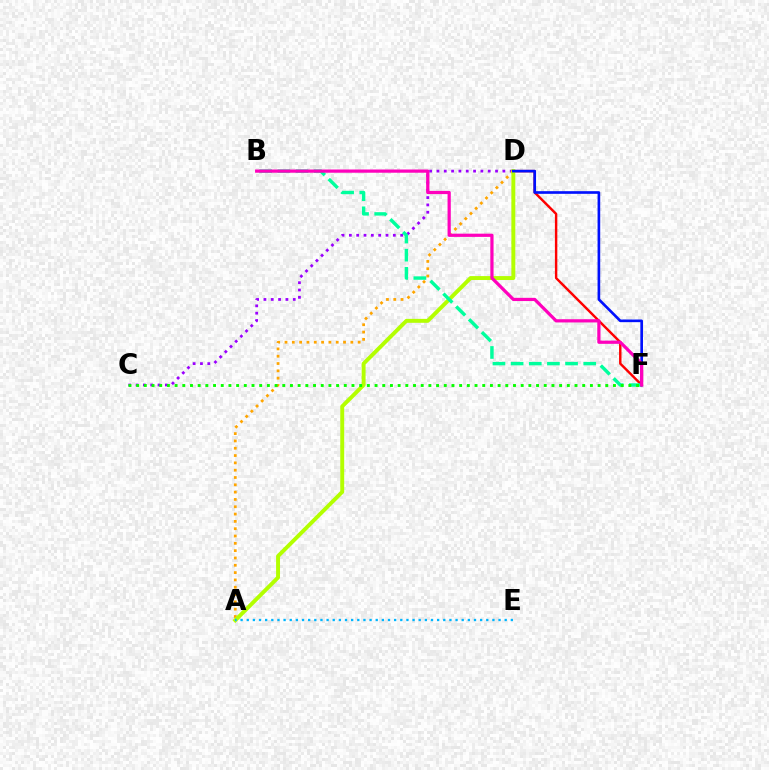{('D', 'F'): [{'color': '#ff0000', 'line_style': 'solid', 'thickness': 1.75}, {'color': '#0010ff', 'line_style': 'solid', 'thickness': 1.91}], ('C', 'D'): [{'color': '#9b00ff', 'line_style': 'dotted', 'thickness': 1.99}], ('A', 'D'): [{'color': '#ffa500', 'line_style': 'dotted', 'thickness': 1.99}, {'color': '#b3ff00', 'line_style': 'solid', 'thickness': 2.83}], ('B', 'F'): [{'color': '#00ff9d', 'line_style': 'dashed', 'thickness': 2.47}, {'color': '#ff00bd', 'line_style': 'solid', 'thickness': 2.32}], ('A', 'E'): [{'color': '#00b5ff', 'line_style': 'dotted', 'thickness': 1.67}], ('C', 'F'): [{'color': '#08ff00', 'line_style': 'dotted', 'thickness': 2.09}]}